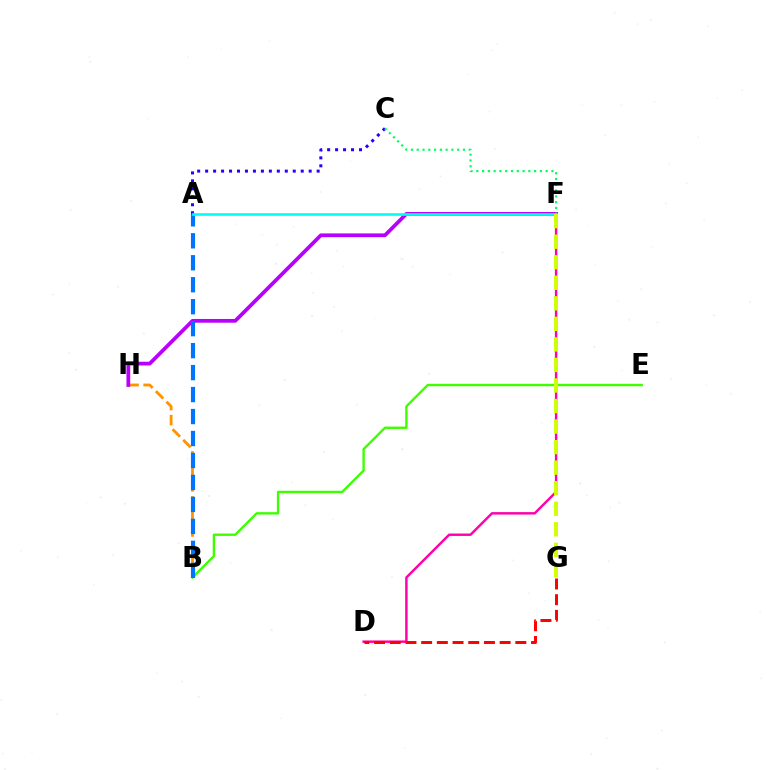{('B', 'H'): [{'color': '#ff9400', 'line_style': 'dashed', 'thickness': 2.04}], ('F', 'H'): [{'color': '#b900ff', 'line_style': 'solid', 'thickness': 2.7}], ('B', 'E'): [{'color': '#3dff00', 'line_style': 'solid', 'thickness': 1.71}], ('A', 'B'): [{'color': '#0074ff', 'line_style': 'dashed', 'thickness': 2.98}], ('D', 'F'): [{'color': '#ff00ac', 'line_style': 'solid', 'thickness': 1.76}], ('A', 'C'): [{'color': '#2500ff', 'line_style': 'dotted', 'thickness': 2.16}], ('C', 'F'): [{'color': '#00ff5c', 'line_style': 'dotted', 'thickness': 1.57}], ('A', 'F'): [{'color': '#00fff6', 'line_style': 'solid', 'thickness': 1.91}], ('D', 'G'): [{'color': '#ff0000', 'line_style': 'dashed', 'thickness': 2.13}], ('F', 'G'): [{'color': '#d1ff00', 'line_style': 'dashed', 'thickness': 2.79}]}